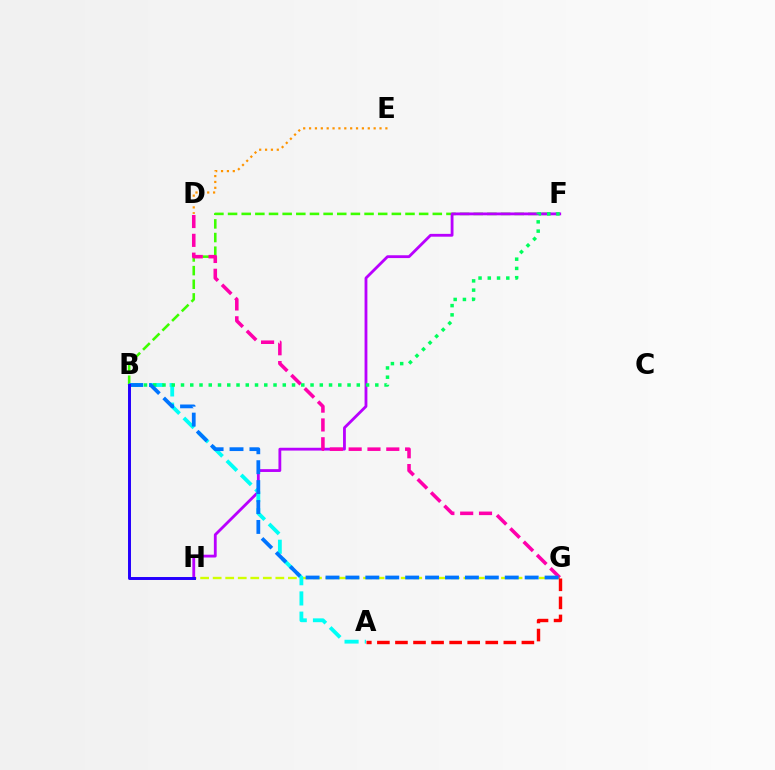{('B', 'F'): [{'color': '#3dff00', 'line_style': 'dashed', 'thickness': 1.85}, {'color': '#00ff5c', 'line_style': 'dotted', 'thickness': 2.51}], ('G', 'H'): [{'color': '#d1ff00', 'line_style': 'dashed', 'thickness': 1.7}], ('F', 'H'): [{'color': '#b900ff', 'line_style': 'solid', 'thickness': 2.03}], ('D', 'E'): [{'color': '#ff9400', 'line_style': 'dotted', 'thickness': 1.59}], ('A', 'B'): [{'color': '#00fff6', 'line_style': 'dashed', 'thickness': 2.75}], ('A', 'G'): [{'color': '#ff0000', 'line_style': 'dashed', 'thickness': 2.45}], ('D', 'G'): [{'color': '#ff00ac', 'line_style': 'dashed', 'thickness': 2.56}], ('B', 'G'): [{'color': '#0074ff', 'line_style': 'dashed', 'thickness': 2.71}], ('B', 'H'): [{'color': '#2500ff', 'line_style': 'solid', 'thickness': 2.13}]}